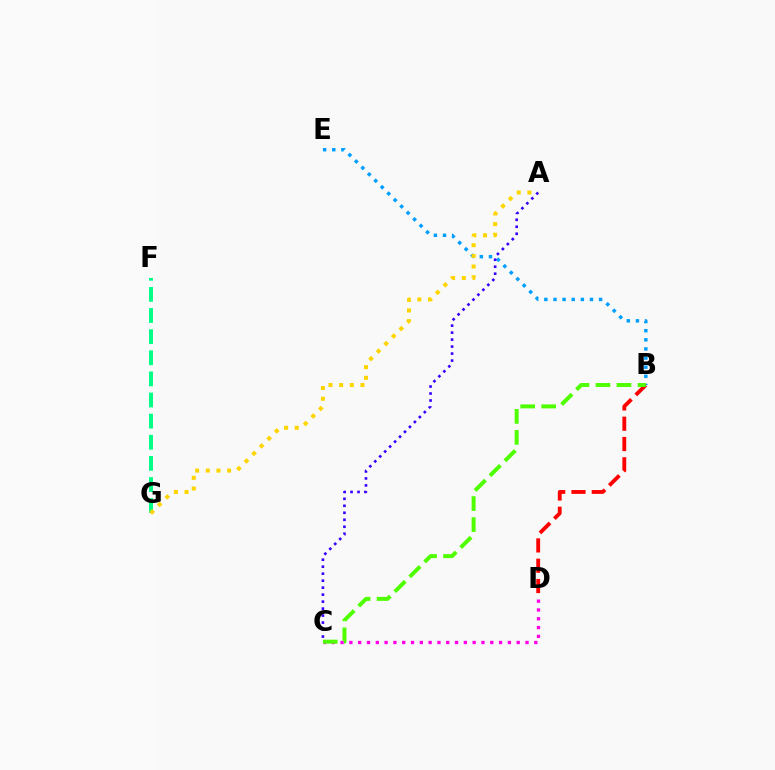{('B', 'E'): [{'color': '#009eff', 'line_style': 'dotted', 'thickness': 2.48}], ('C', 'D'): [{'color': '#ff00ed', 'line_style': 'dotted', 'thickness': 2.39}], ('F', 'G'): [{'color': '#00ff86', 'line_style': 'dashed', 'thickness': 2.87}], ('A', 'C'): [{'color': '#3700ff', 'line_style': 'dotted', 'thickness': 1.9}], ('B', 'D'): [{'color': '#ff0000', 'line_style': 'dashed', 'thickness': 2.76}], ('A', 'G'): [{'color': '#ffd500', 'line_style': 'dotted', 'thickness': 2.9}], ('B', 'C'): [{'color': '#4fff00', 'line_style': 'dashed', 'thickness': 2.86}]}